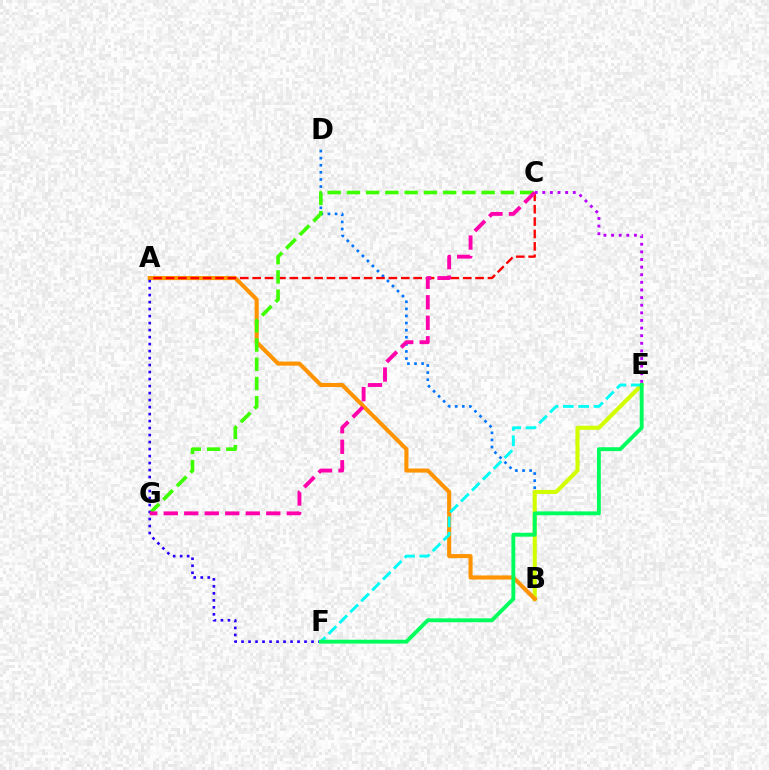{('B', 'D'): [{'color': '#0074ff', 'line_style': 'dotted', 'thickness': 1.93}], ('B', 'E'): [{'color': '#d1ff00', 'line_style': 'solid', 'thickness': 2.95}], ('A', 'B'): [{'color': '#ff9400', 'line_style': 'solid', 'thickness': 2.94}], ('A', 'C'): [{'color': '#ff0000', 'line_style': 'dashed', 'thickness': 1.68}], ('C', 'G'): [{'color': '#3dff00', 'line_style': 'dashed', 'thickness': 2.61}, {'color': '#ff00ac', 'line_style': 'dashed', 'thickness': 2.78}], ('A', 'F'): [{'color': '#2500ff', 'line_style': 'dotted', 'thickness': 1.9}], ('E', 'F'): [{'color': '#00fff6', 'line_style': 'dashed', 'thickness': 2.09}, {'color': '#00ff5c', 'line_style': 'solid', 'thickness': 2.79}], ('C', 'E'): [{'color': '#b900ff', 'line_style': 'dotted', 'thickness': 2.07}]}